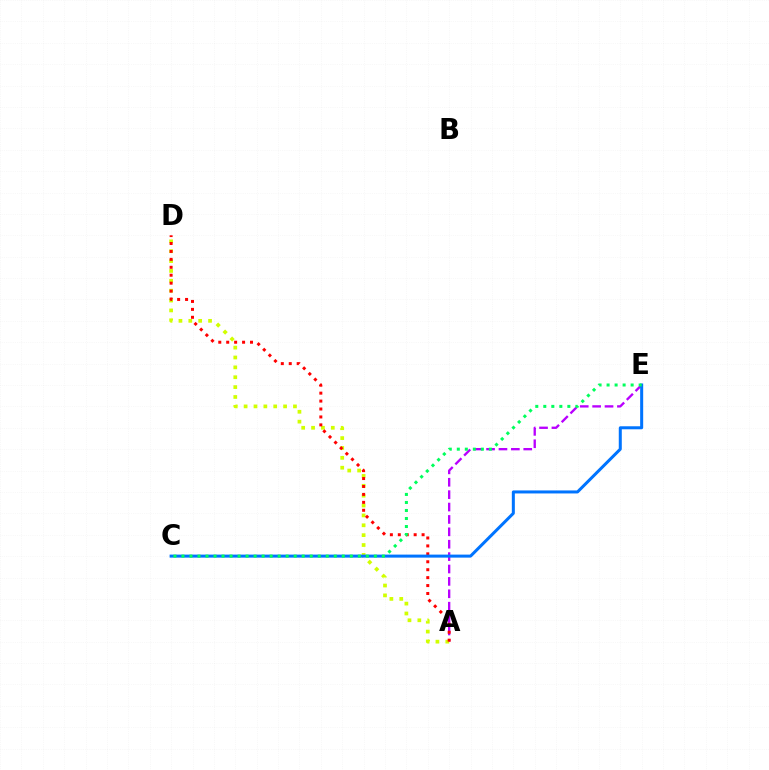{('A', 'E'): [{'color': '#b900ff', 'line_style': 'dashed', 'thickness': 1.68}], ('A', 'D'): [{'color': '#d1ff00', 'line_style': 'dotted', 'thickness': 2.68}, {'color': '#ff0000', 'line_style': 'dotted', 'thickness': 2.16}], ('C', 'E'): [{'color': '#0074ff', 'line_style': 'solid', 'thickness': 2.17}, {'color': '#00ff5c', 'line_style': 'dotted', 'thickness': 2.18}]}